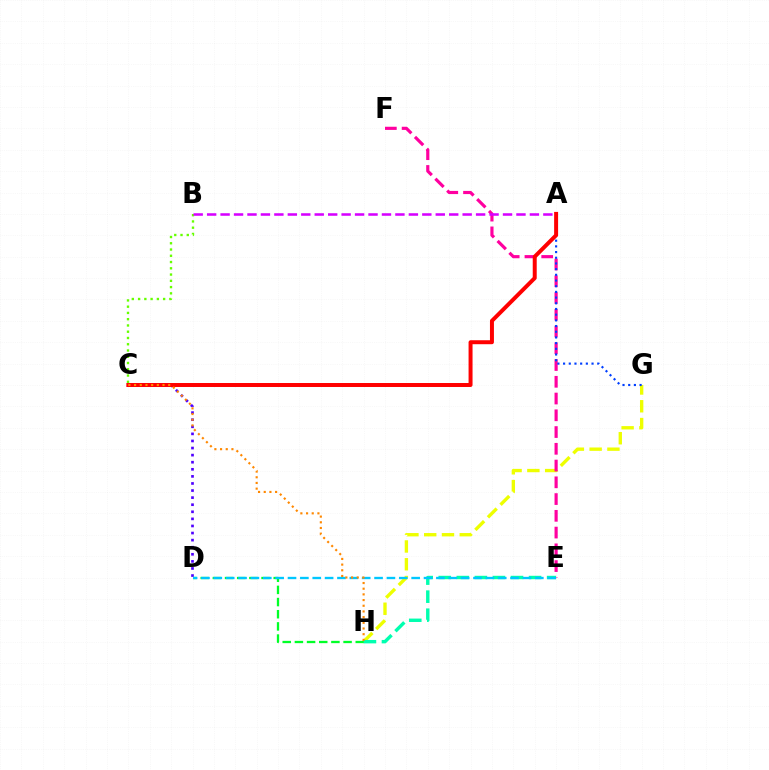{('G', 'H'): [{'color': '#eeff00', 'line_style': 'dashed', 'thickness': 2.42}], ('E', 'F'): [{'color': '#ff00a0', 'line_style': 'dashed', 'thickness': 2.28}], ('A', 'G'): [{'color': '#003fff', 'line_style': 'dotted', 'thickness': 1.55}], ('C', 'D'): [{'color': '#4f00ff', 'line_style': 'dotted', 'thickness': 1.92}], ('D', 'H'): [{'color': '#00ff27', 'line_style': 'dashed', 'thickness': 1.65}], ('B', 'C'): [{'color': '#66ff00', 'line_style': 'dotted', 'thickness': 1.7}], ('A', 'C'): [{'color': '#ff0000', 'line_style': 'solid', 'thickness': 2.86}], ('E', 'H'): [{'color': '#00ffaf', 'line_style': 'dashed', 'thickness': 2.45}], ('D', 'E'): [{'color': '#00c7ff', 'line_style': 'dashed', 'thickness': 1.68}], ('A', 'B'): [{'color': '#d600ff', 'line_style': 'dashed', 'thickness': 1.83}], ('C', 'H'): [{'color': '#ff8800', 'line_style': 'dotted', 'thickness': 1.54}]}